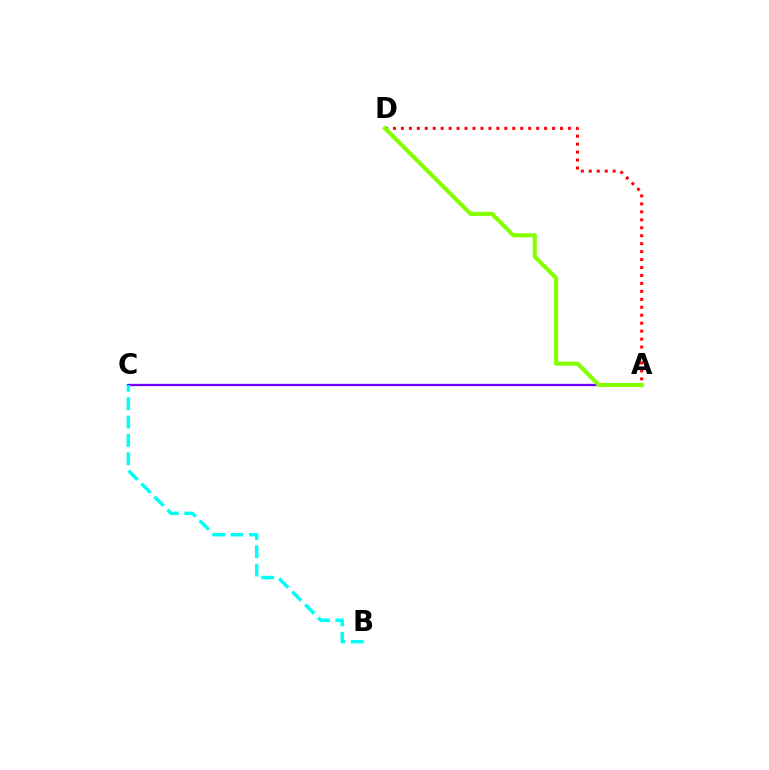{('A', 'C'): [{'color': '#7200ff', 'line_style': 'solid', 'thickness': 1.64}], ('A', 'D'): [{'color': '#ff0000', 'line_style': 'dotted', 'thickness': 2.16}, {'color': '#84ff00', 'line_style': 'solid', 'thickness': 2.95}], ('B', 'C'): [{'color': '#00fff6', 'line_style': 'dashed', 'thickness': 2.5}]}